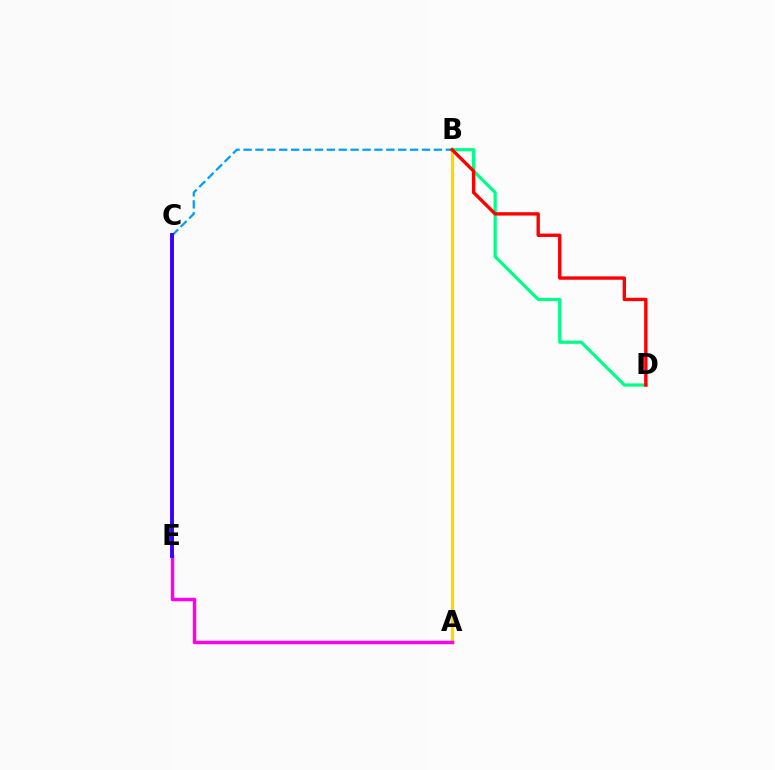{('B', 'C'): [{'color': '#009eff', 'line_style': 'dashed', 'thickness': 1.62}], ('A', 'B'): [{'color': '#ffd500', 'line_style': 'solid', 'thickness': 2.35}], ('B', 'D'): [{'color': '#00ff86', 'line_style': 'solid', 'thickness': 2.31}, {'color': '#ff0000', 'line_style': 'solid', 'thickness': 2.43}], ('C', 'E'): [{'color': '#4fff00', 'line_style': 'solid', 'thickness': 1.9}, {'color': '#3700ff', 'line_style': 'solid', 'thickness': 2.8}], ('A', 'E'): [{'color': '#ff00ed', 'line_style': 'solid', 'thickness': 2.5}]}